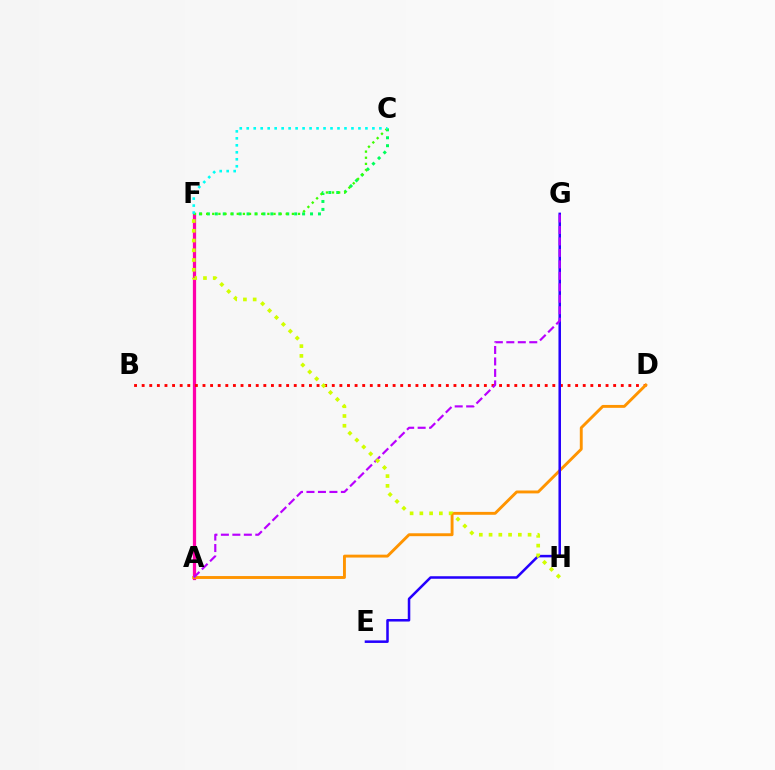{('A', 'F'): [{'color': '#0074ff', 'line_style': 'dashed', 'thickness': 2.0}, {'color': '#ff00ac', 'line_style': 'solid', 'thickness': 2.34}], ('C', 'F'): [{'color': '#00ff5c', 'line_style': 'dotted', 'thickness': 2.16}, {'color': '#3dff00', 'line_style': 'dotted', 'thickness': 1.66}, {'color': '#00fff6', 'line_style': 'dotted', 'thickness': 1.9}], ('B', 'D'): [{'color': '#ff0000', 'line_style': 'dotted', 'thickness': 2.07}], ('A', 'D'): [{'color': '#ff9400', 'line_style': 'solid', 'thickness': 2.08}], ('E', 'G'): [{'color': '#2500ff', 'line_style': 'solid', 'thickness': 1.82}], ('A', 'G'): [{'color': '#b900ff', 'line_style': 'dashed', 'thickness': 1.56}], ('F', 'H'): [{'color': '#d1ff00', 'line_style': 'dotted', 'thickness': 2.65}]}